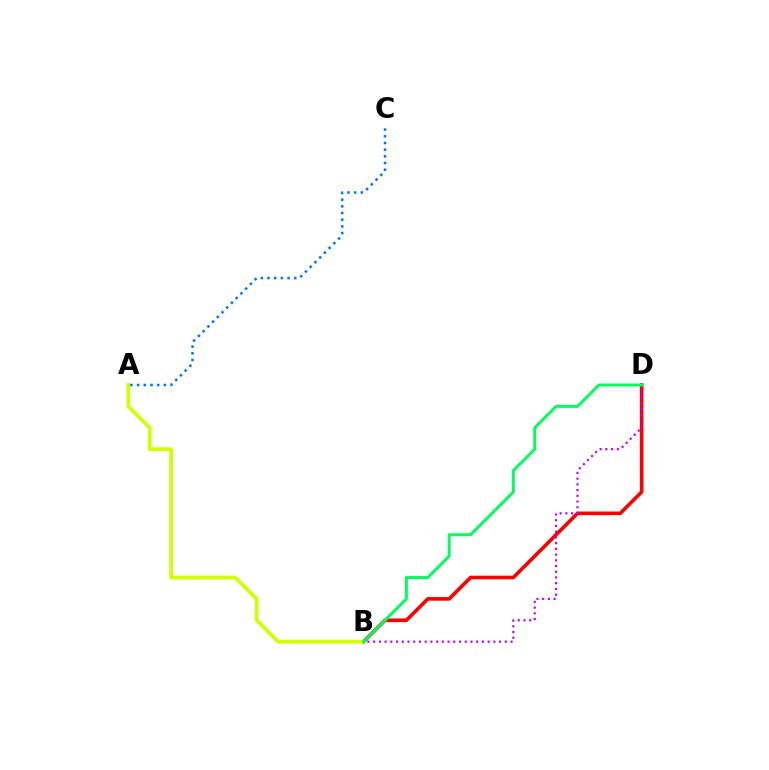{('B', 'D'): [{'color': '#ff0000', 'line_style': 'solid', 'thickness': 2.62}, {'color': '#b900ff', 'line_style': 'dotted', 'thickness': 1.56}, {'color': '#00ff5c', 'line_style': 'solid', 'thickness': 2.13}], ('A', 'B'): [{'color': '#d1ff00', 'line_style': 'solid', 'thickness': 2.72}], ('A', 'C'): [{'color': '#0074ff', 'line_style': 'dotted', 'thickness': 1.82}]}